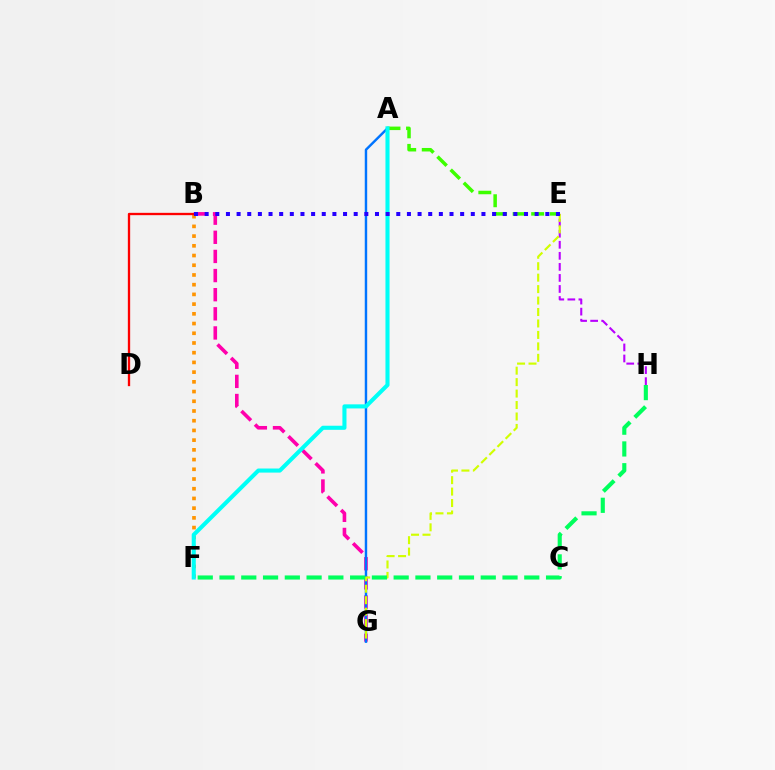{('E', 'H'): [{'color': '#b900ff', 'line_style': 'dashed', 'thickness': 1.5}], ('B', 'F'): [{'color': '#ff9400', 'line_style': 'dotted', 'thickness': 2.64}], ('B', 'G'): [{'color': '#ff00ac', 'line_style': 'dashed', 'thickness': 2.6}], ('A', 'G'): [{'color': '#0074ff', 'line_style': 'solid', 'thickness': 1.75}], ('E', 'G'): [{'color': '#d1ff00', 'line_style': 'dashed', 'thickness': 1.56}], ('A', 'E'): [{'color': '#3dff00', 'line_style': 'dashed', 'thickness': 2.52}], ('F', 'H'): [{'color': '#00ff5c', 'line_style': 'dashed', 'thickness': 2.96}], ('B', 'D'): [{'color': '#ff0000', 'line_style': 'solid', 'thickness': 1.68}], ('A', 'F'): [{'color': '#00fff6', 'line_style': 'solid', 'thickness': 2.94}], ('B', 'E'): [{'color': '#2500ff', 'line_style': 'dotted', 'thickness': 2.89}]}